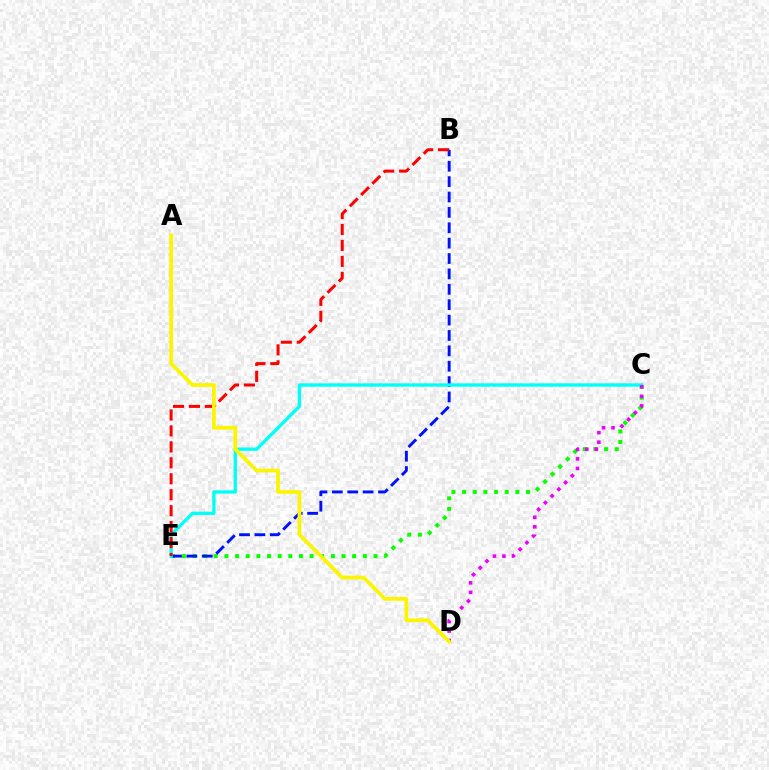{('C', 'E'): [{'color': '#08ff00', 'line_style': 'dotted', 'thickness': 2.89}, {'color': '#00fff6', 'line_style': 'solid', 'thickness': 2.41}], ('B', 'E'): [{'color': '#0010ff', 'line_style': 'dashed', 'thickness': 2.09}, {'color': '#ff0000', 'line_style': 'dashed', 'thickness': 2.17}], ('C', 'D'): [{'color': '#ee00ff', 'line_style': 'dotted', 'thickness': 2.59}], ('A', 'D'): [{'color': '#fcf500', 'line_style': 'solid', 'thickness': 2.69}]}